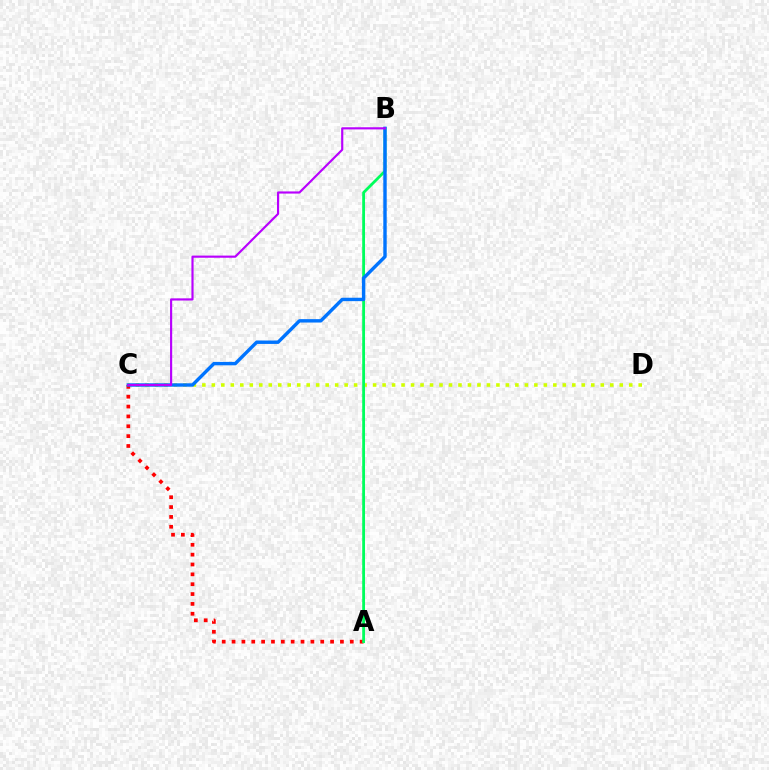{('C', 'D'): [{'color': '#d1ff00', 'line_style': 'dotted', 'thickness': 2.58}], ('A', 'C'): [{'color': '#ff0000', 'line_style': 'dotted', 'thickness': 2.68}], ('A', 'B'): [{'color': '#00ff5c', 'line_style': 'solid', 'thickness': 2.02}], ('B', 'C'): [{'color': '#0074ff', 'line_style': 'solid', 'thickness': 2.45}, {'color': '#b900ff', 'line_style': 'solid', 'thickness': 1.55}]}